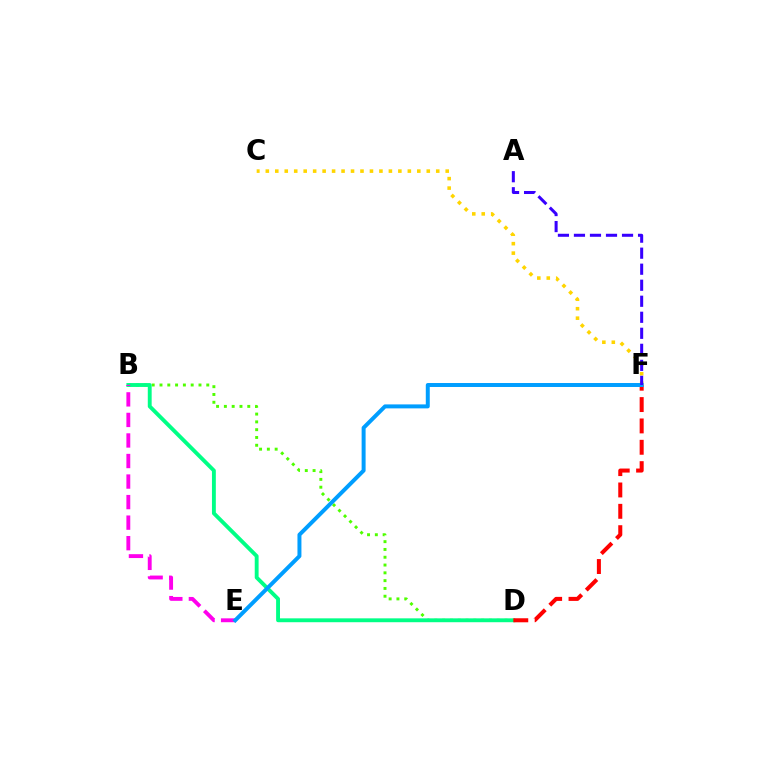{('B', 'D'): [{'color': '#4fff00', 'line_style': 'dotted', 'thickness': 2.12}, {'color': '#00ff86', 'line_style': 'solid', 'thickness': 2.79}], ('C', 'F'): [{'color': '#ffd500', 'line_style': 'dotted', 'thickness': 2.57}], ('B', 'E'): [{'color': '#ff00ed', 'line_style': 'dashed', 'thickness': 2.79}], ('D', 'F'): [{'color': '#ff0000', 'line_style': 'dashed', 'thickness': 2.9}], ('E', 'F'): [{'color': '#009eff', 'line_style': 'solid', 'thickness': 2.86}], ('A', 'F'): [{'color': '#3700ff', 'line_style': 'dashed', 'thickness': 2.18}]}